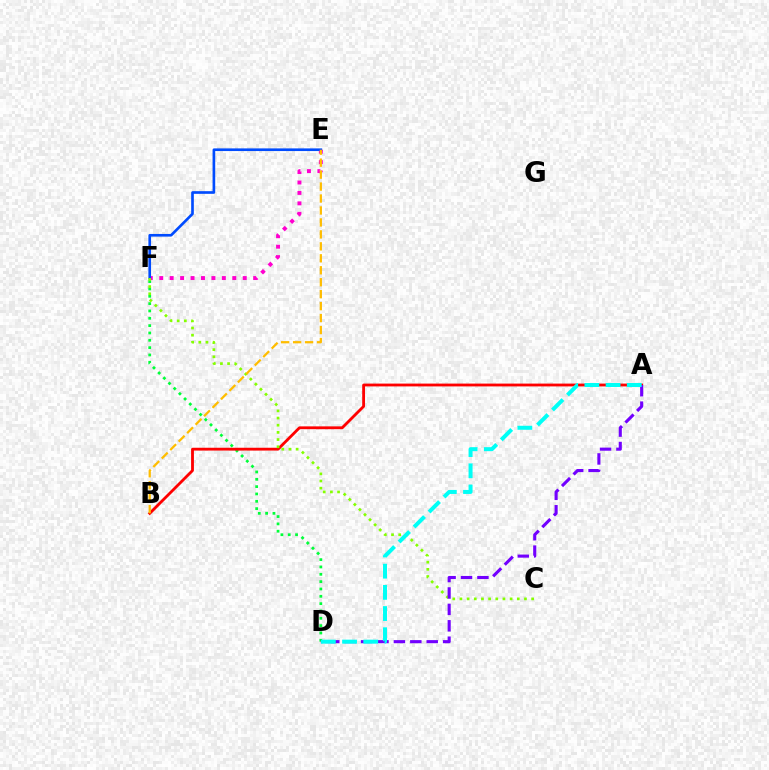{('D', 'F'): [{'color': '#00ff39', 'line_style': 'dotted', 'thickness': 1.99}], ('E', 'F'): [{'color': '#ff00cf', 'line_style': 'dotted', 'thickness': 2.84}, {'color': '#004bff', 'line_style': 'solid', 'thickness': 1.91}], ('A', 'B'): [{'color': '#ff0000', 'line_style': 'solid', 'thickness': 2.03}], ('C', 'F'): [{'color': '#84ff00', 'line_style': 'dotted', 'thickness': 1.95}], ('A', 'D'): [{'color': '#7200ff', 'line_style': 'dashed', 'thickness': 2.23}, {'color': '#00fff6', 'line_style': 'dashed', 'thickness': 2.88}], ('B', 'E'): [{'color': '#ffbd00', 'line_style': 'dashed', 'thickness': 1.62}]}